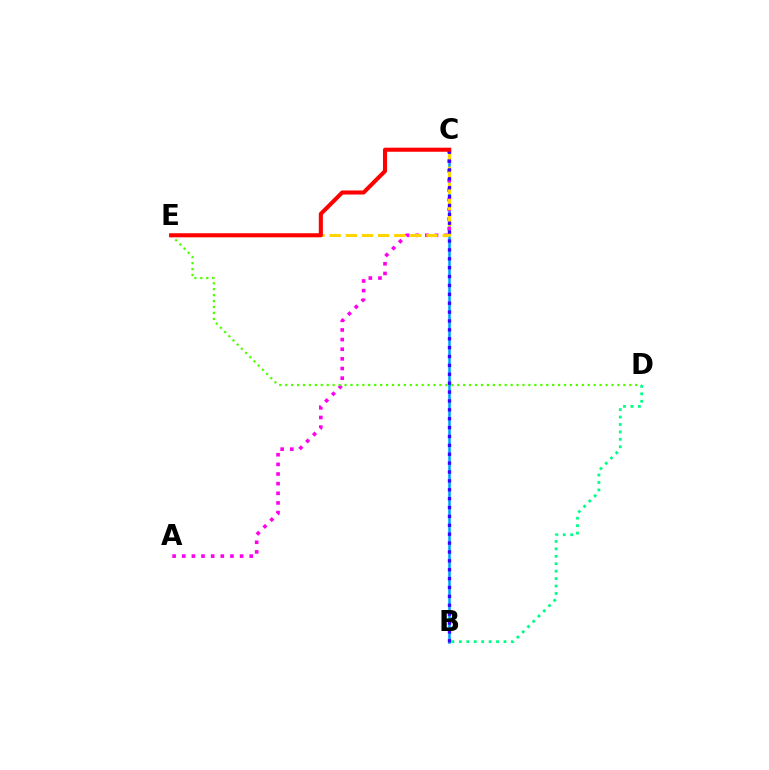{('B', 'D'): [{'color': '#00ff86', 'line_style': 'dotted', 'thickness': 2.02}], ('B', 'C'): [{'color': '#009eff', 'line_style': 'solid', 'thickness': 1.85}, {'color': '#3700ff', 'line_style': 'dotted', 'thickness': 2.41}], ('A', 'C'): [{'color': '#ff00ed', 'line_style': 'dotted', 'thickness': 2.62}], ('C', 'E'): [{'color': '#ffd500', 'line_style': 'dashed', 'thickness': 2.19}, {'color': '#ff0000', 'line_style': 'solid', 'thickness': 2.93}], ('D', 'E'): [{'color': '#4fff00', 'line_style': 'dotted', 'thickness': 1.61}]}